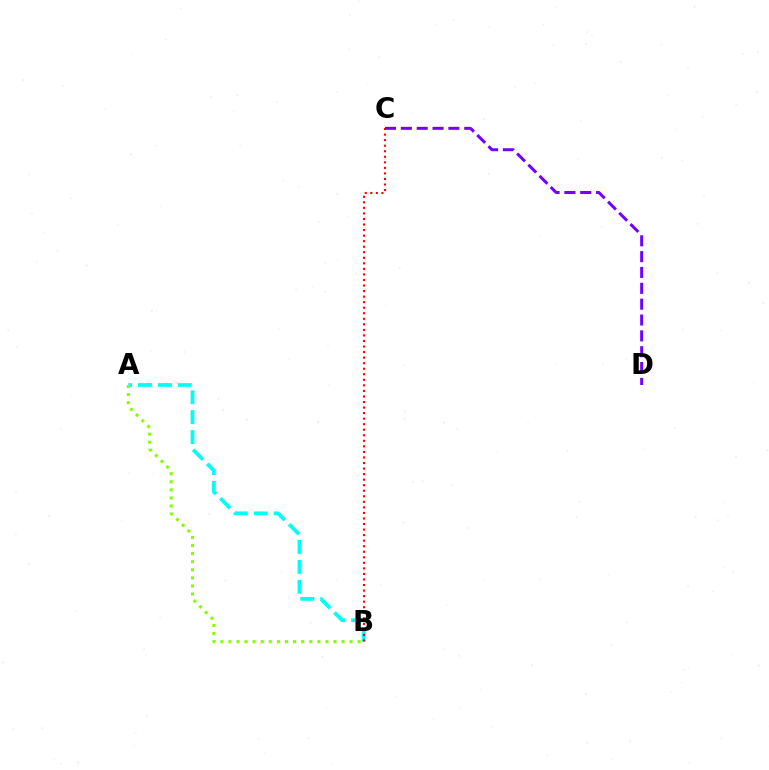{('A', 'B'): [{'color': '#00fff6', 'line_style': 'dashed', 'thickness': 2.71}, {'color': '#84ff00', 'line_style': 'dotted', 'thickness': 2.19}], ('C', 'D'): [{'color': '#7200ff', 'line_style': 'dashed', 'thickness': 2.15}], ('B', 'C'): [{'color': '#ff0000', 'line_style': 'dotted', 'thickness': 1.51}]}